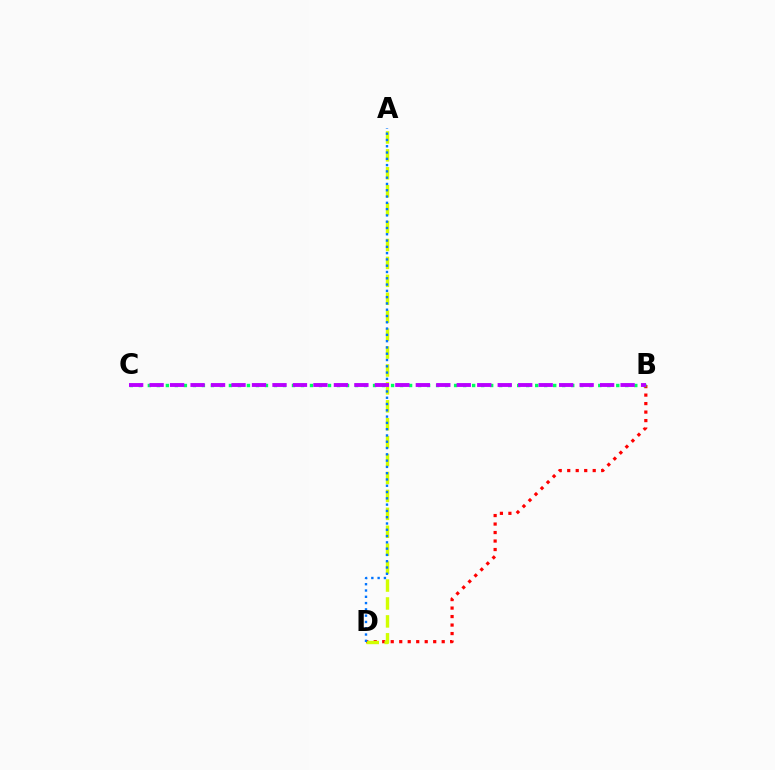{('B', 'D'): [{'color': '#ff0000', 'line_style': 'dotted', 'thickness': 2.31}], ('A', 'D'): [{'color': '#d1ff00', 'line_style': 'dashed', 'thickness': 2.43}, {'color': '#0074ff', 'line_style': 'dotted', 'thickness': 1.71}], ('B', 'C'): [{'color': '#00ff5c', 'line_style': 'dotted', 'thickness': 2.45}, {'color': '#b900ff', 'line_style': 'dashed', 'thickness': 2.78}]}